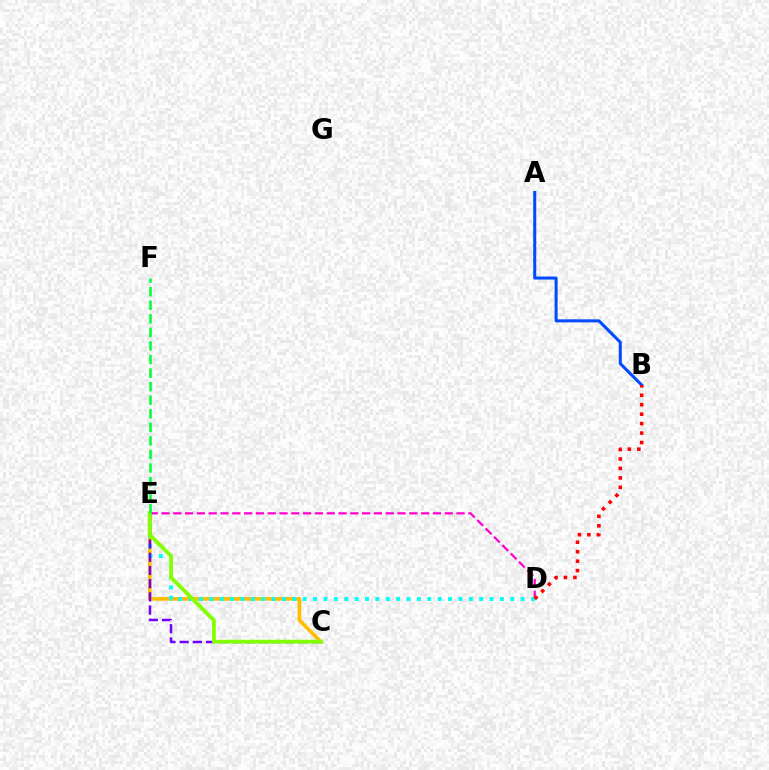{('A', 'B'): [{'color': '#004bff', 'line_style': 'solid', 'thickness': 2.18}], ('C', 'E'): [{'color': '#ffbd00', 'line_style': 'solid', 'thickness': 2.63}, {'color': '#7200ff', 'line_style': 'dashed', 'thickness': 1.79}, {'color': '#84ff00', 'line_style': 'solid', 'thickness': 2.73}], ('D', 'E'): [{'color': '#ff00cf', 'line_style': 'dashed', 'thickness': 1.6}, {'color': '#00fff6', 'line_style': 'dotted', 'thickness': 2.82}], ('B', 'D'): [{'color': '#ff0000', 'line_style': 'dotted', 'thickness': 2.57}], ('E', 'F'): [{'color': '#00ff39', 'line_style': 'dashed', 'thickness': 1.84}]}